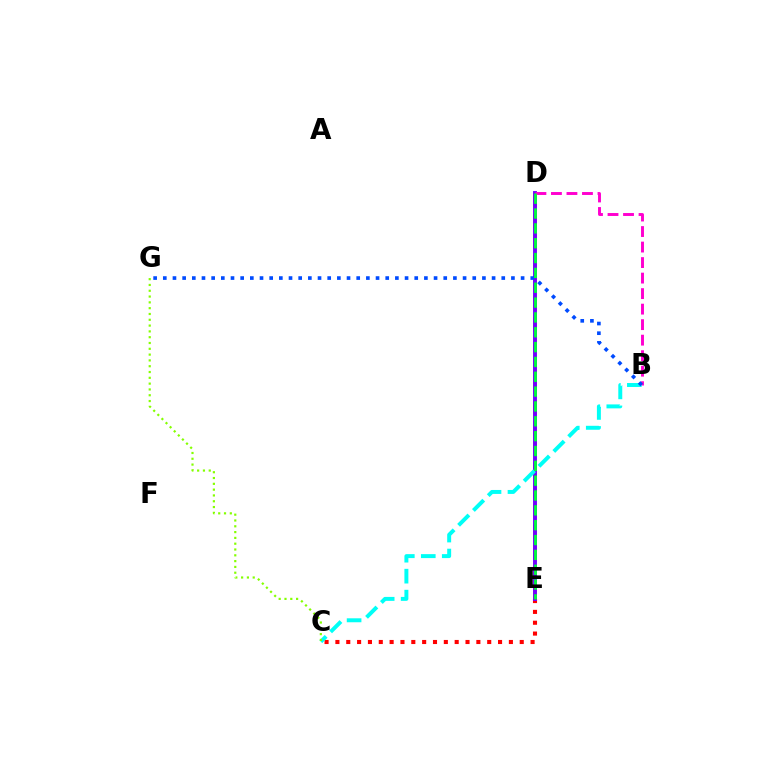{('C', 'E'): [{'color': '#ff0000', 'line_style': 'dotted', 'thickness': 2.95}], ('D', 'E'): [{'color': '#ffbd00', 'line_style': 'dashed', 'thickness': 2.82}, {'color': '#7200ff', 'line_style': 'solid', 'thickness': 2.81}, {'color': '#00ff39', 'line_style': 'dashed', 'thickness': 2.02}], ('B', 'D'): [{'color': '#ff00cf', 'line_style': 'dashed', 'thickness': 2.11}], ('B', 'C'): [{'color': '#00fff6', 'line_style': 'dashed', 'thickness': 2.85}], ('B', 'G'): [{'color': '#004bff', 'line_style': 'dotted', 'thickness': 2.63}], ('C', 'G'): [{'color': '#84ff00', 'line_style': 'dotted', 'thickness': 1.58}]}